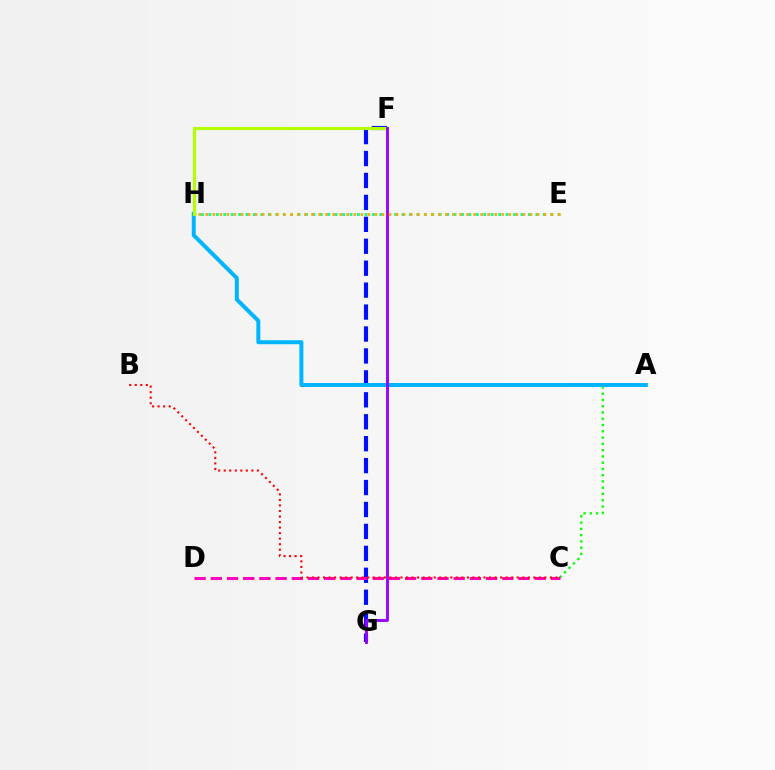{('F', 'G'): [{'color': '#0010ff', 'line_style': 'dashed', 'thickness': 2.98}, {'color': '#9b00ff', 'line_style': 'solid', 'thickness': 2.07}], ('A', 'C'): [{'color': '#08ff00', 'line_style': 'dotted', 'thickness': 1.7}], ('E', 'H'): [{'color': '#00ff9d', 'line_style': 'dotted', 'thickness': 2.02}, {'color': '#ffa500', 'line_style': 'dotted', 'thickness': 1.91}], ('A', 'H'): [{'color': '#00b5ff', 'line_style': 'solid', 'thickness': 2.87}], ('F', 'H'): [{'color': '#b3ff00', 'line_style': 'solid', 'thickness': 2.27}], ('C', 'D'): [{'color': '#ff00bd', 'line_style': 'dashed', 'thickness': 2.2}], ('B', 'C'): [{'color': '#ff0000', 'line_style': 'dotted', 'thickness': 1.5}]}